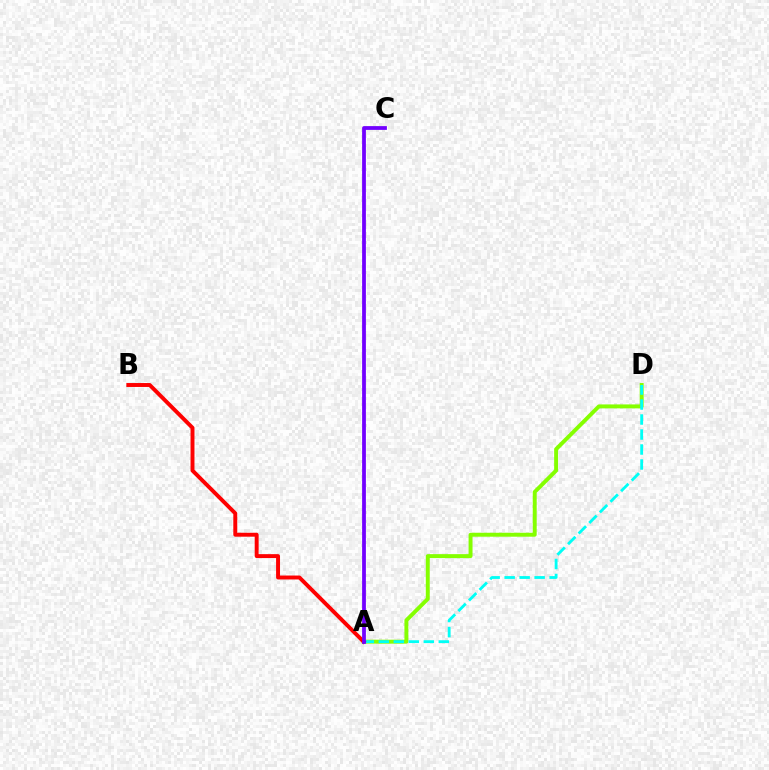{('A', 'D'): [{'color': '#84ff00', 'line_style': 'solid', 'thickness': 2.83}, {'color': '#00fff6', 'line_style': 'dashed', 'thickness': 2.04}], ('A', 'B'): [{'color': '#ff0000', 'line_style': 'solid', 'thickness': 2.83}], ('A', 'C'): [{'color': '#7200ff', 'line_style': 'solid', 'thickness': 2.72}]}